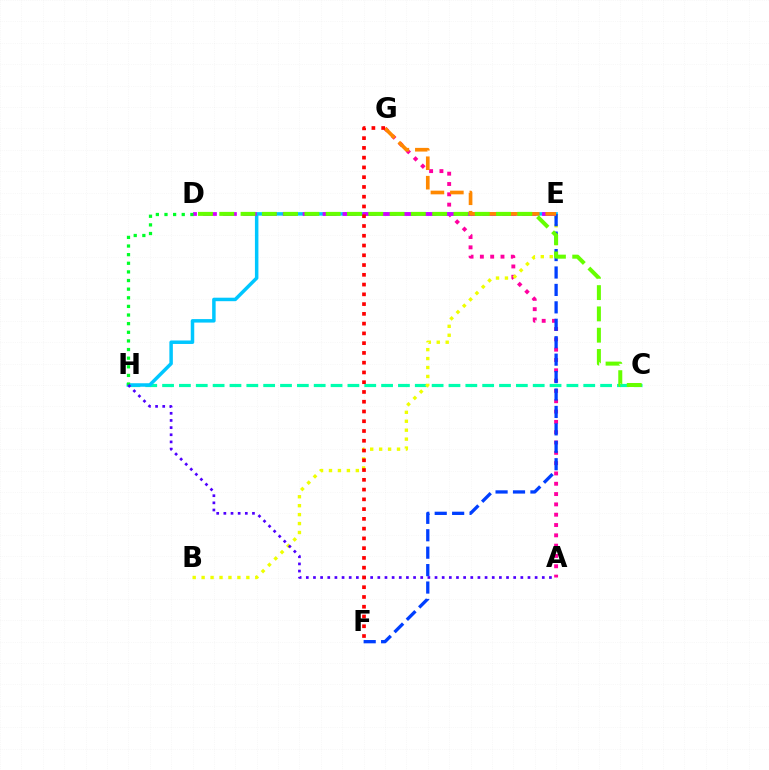{('A', 'G'): [{'color': '#ff00a0', 'line_style': 'dotted', 'thickness': 2.8}], ('C', 'H'): [{'color': '#00ffaf', 'line_style': 'dashed', 'thickness': 2.29}], ('E', 'H'): [{'color': '#00c7ff', 'line_style': 'solid', 'thickness': 2.51}], ('B', 'E'): [{'color': '#eeff00', 'line_style': 'dotted', 'thickness': 2.43}], ('E', 'F'): [{'color': '#003fff', 'line_style': 'dashed', 'thickness': 2.37}], ('D', 'E'): [{'color': '#d600ff', 'line_style': 'dashed', 'thickness': 2.71}], ('E', 'G'): [{'color': '#ff8800', 'line_style': 'dashed', 'thickness': 2.64}], ('C', 'D'): [{'color': '#66ff00', 'line_style': 'dashed', 'thickness': 2.89}], ('D', 'H'): [{'color': '#00ff27', 'line_style': 'dotted', 'thickness': 2.34}], ('A', 'H'): [{'color': '#4f00ff', 'line_style': 'dotted', 'thickness': 1.94}], ('F', 'G'): [{'color': '#ff0000', 'line_style': 'dotted', 'thickness': 2.65}]}